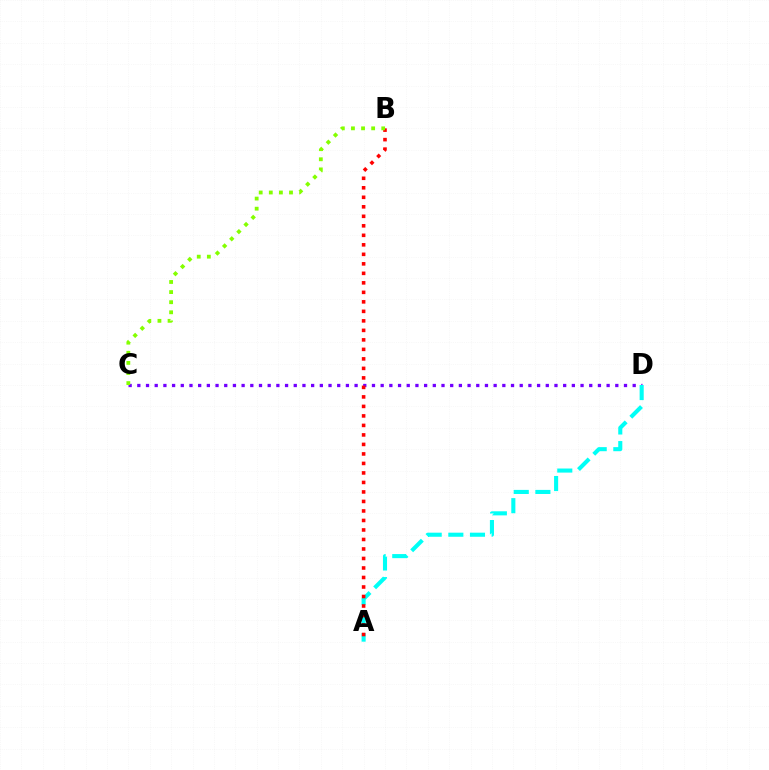{('C', 'D'): [{'color': '#7200ff', 'line_style': 'dotted', 'thickness': 2.36}], ('A', 'D'): [{'color': '#00fff6', 'line_style': 'dashed', 'thickness': 2.94}], ('A', 'B'): [{'color': '#ff0000', 'line_style': 'dotted', 'thickness': 2.58}], ('B', 'C'): [{'color': '#84ff00', 'line_style': 'dotted', 'thickness': 2.75}]}